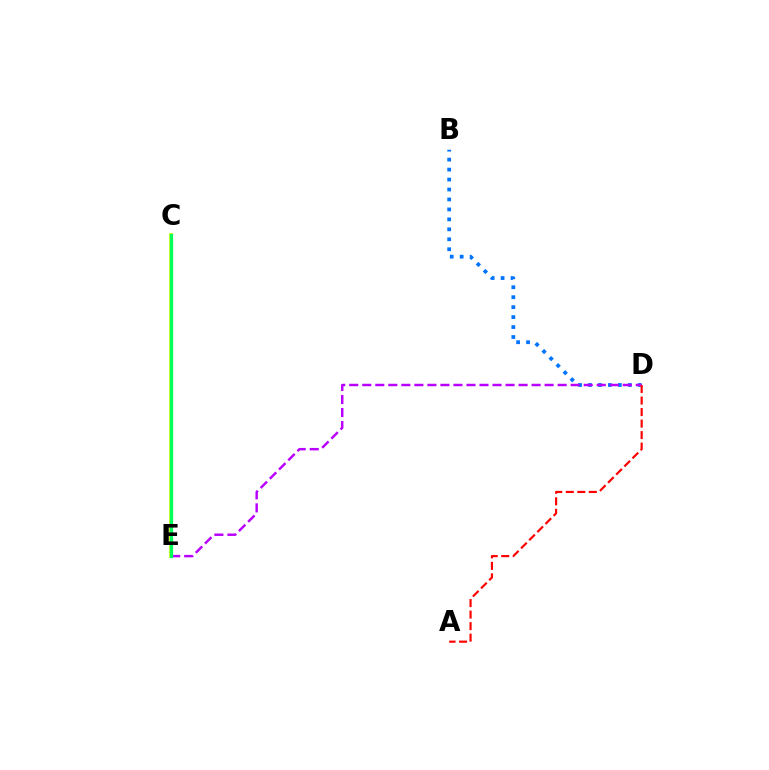{('B', 'D'): [{'color': '#0074ff', 'line_style': 'dotted', 'thickness': 2.71}], ('D', 'E'): [{'color': '#b900ff', 'line_style': 'dashed', 'thickness': 1.77}], ('A', 'D'): [{'color': '#ff0000', 'line_style': 'dashed', 'thickness': 1.56}], ('C', 'E'): [{'color': '#d1ff00', 'line_style': 'solid', 'thickness': 2.68}, {'color': '#00ff5c', 'line_style': 'solid', 'thickness': 2.36}]}